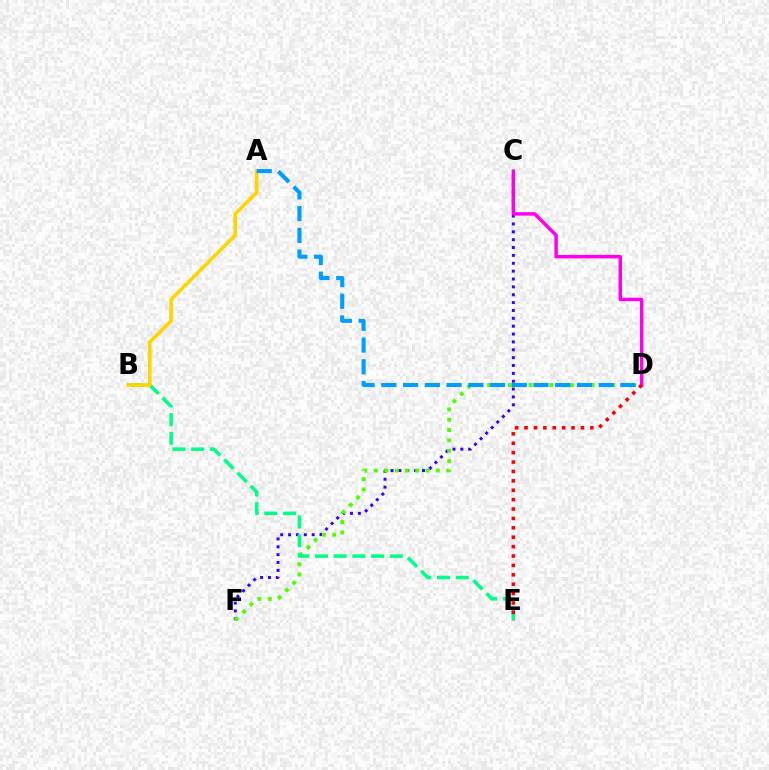{('C', 'F'): [{'color': '#3700ff', 'line_style': 'dotted', 'thickness': 2.14}], ('D', 'F'): [{'color': '#4fff00', 'line_style': 'dotted', 'thickness': 2.81}], ('B', 'E'): [{'color': '#00ff86', 'line_style': 'dashed', 'thickness': 2.54}], ('C', 'D'): [{'color': '#ff00ed', 'line_style': 'solid', 'thickness': 2.49}], ('A', 'B'): [{'color': '#ffd500', 'line_style': 'solid', 'thickness': 2.62}], ('D', 'E'): [{'color': '#ff0000', 'line_style': 'dotted', 'thickness': 2.55}], ('A', 'D'): [{'color': '#009eff', 'line_style': 'dashed', 'thickness': 2.95}]}